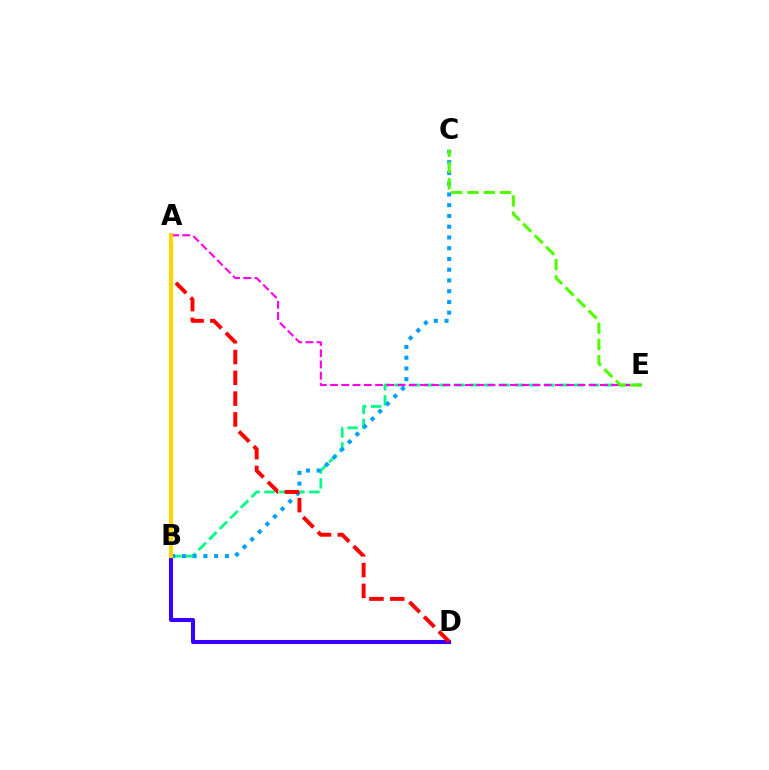{('B', 'E'): [{'color': '#00ff86', 'line_style': 'dashed', 'thickness': 2.03}], ('B', 'C'): [{'color': '#009eff', 'line_style': 'dotted', 'thickness': 2.92}], ('A', 'E'): [{'color': '#ff00ed', 'line_style': 'dashed', 'thickness': 1.53}], ('B', 'D'): [{'color': '#3700ff', 'line_style': 'solid', 'thickness': 2.93}], ('C', 'E'): [{'color': '#4fff00', 'line_style': 'dashed', 'thickness': 2.21}], ('A', 'D'): [{'color': '#ff0000', 'line_style': 'dashed', 'thickness': 2.83}], ('A', 'B'): [{'color': '#ffd500', 'line_style': 'solid', 'thickness': 2.97}]}